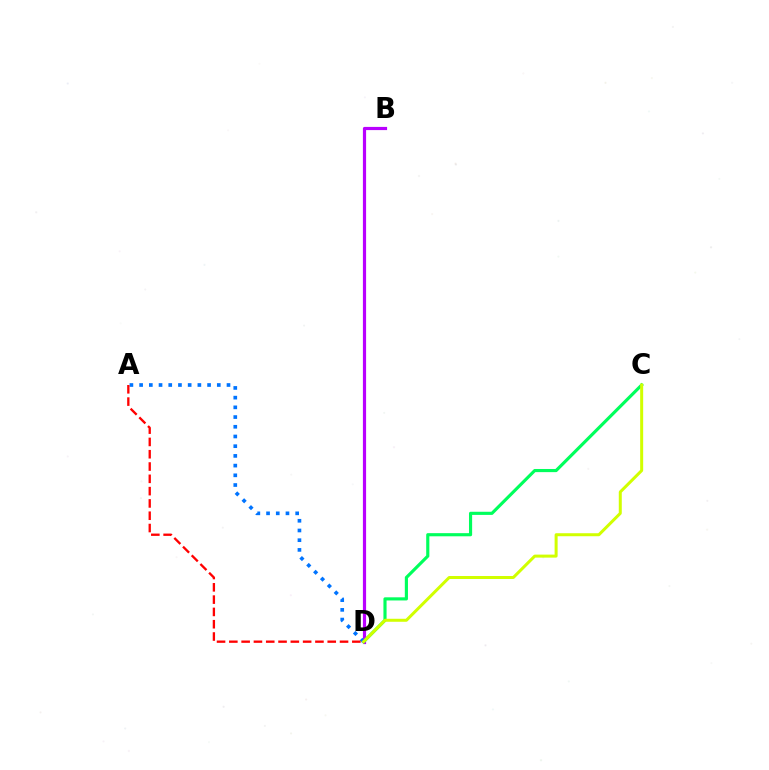{('B', 'D'): [{'color': '#b900ff', 'line_style': 'solid', 'thickness': 2.3}], ('C', 'D'): [{'color': '#00ff5c', 'line_style': 'solid', 'thickness': 2.26}, {'color': '#d1ff00', 'line_style': 'solid', 'thickness': 2.16}], ('A', 'D'): [{'color': '#0074ff', 'line_style': 'dotted', 'thickness': 2.64}, {'color': '#ff0000', 'line_style': 'dashed', 'thickness': 1.67}]}